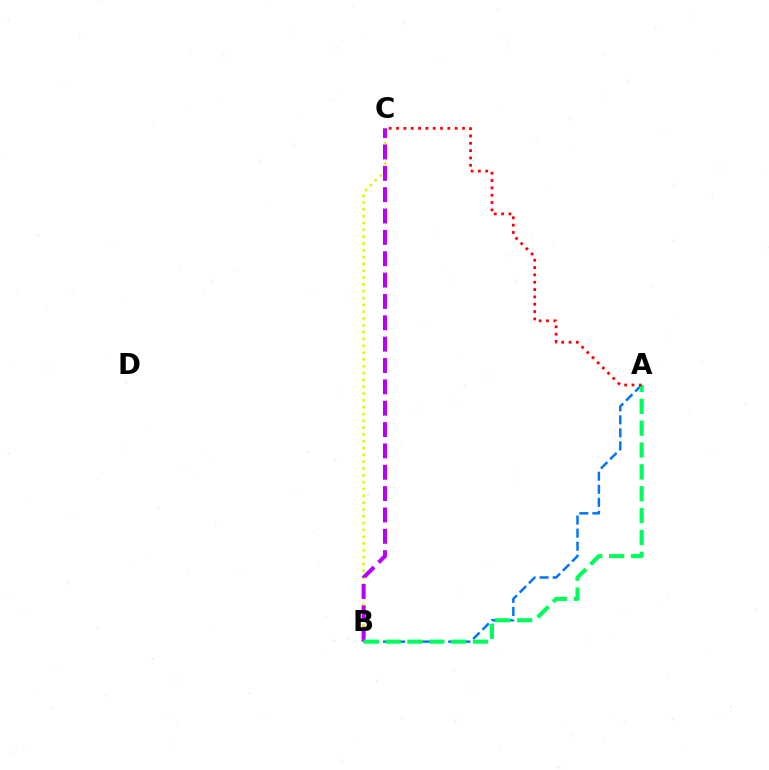{('B', 'C'): [{'color': '#d1ff00', 'line_style': 'dotted', 'thickness': 1.85}, {'color': '#b900ff', 'line_style': 'dashed', 'thickness': 2.9}], ('A', 'B'): [{'color': '#0074ff', 'line_style': 'dashed', 'thickness': 1.77}, {'color': '#00ff5c', 'line_style': 'dashed', 'thickness': 2.97}], ('A', 'C'): [{'color': '#ff0000', 'line_style': 'dotted', 'thickness': 1.99}]}